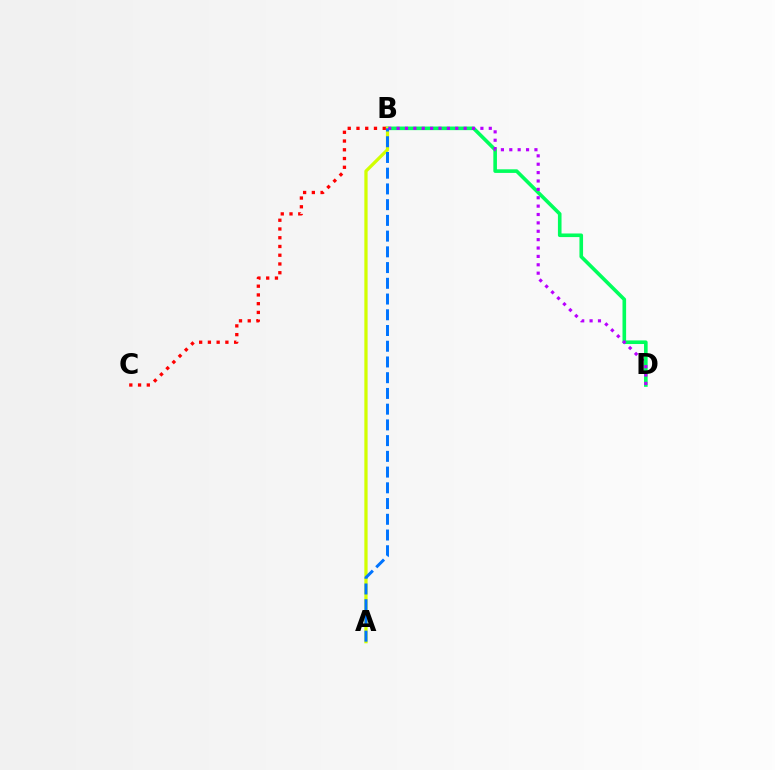{('B', 'D'): [{'color': '#00ff5c', 'line_style': 'solid', 'thickness': 2.6}, {'color': '#b900ff', 'line_style': 'dotted', 'thickness': 2.28}], ('A', 'B'): [{'color': '#d1ff00', 'line_style': 'solid', 'thickness': 2.34}, {'color': '#0074ff', 'line_style': 'dashed', 'thickness': 2.14}], ('B', 'C'): [{'color': '#ff0000', 'line_style': 'dotted', 'thickness': 2.38}]}